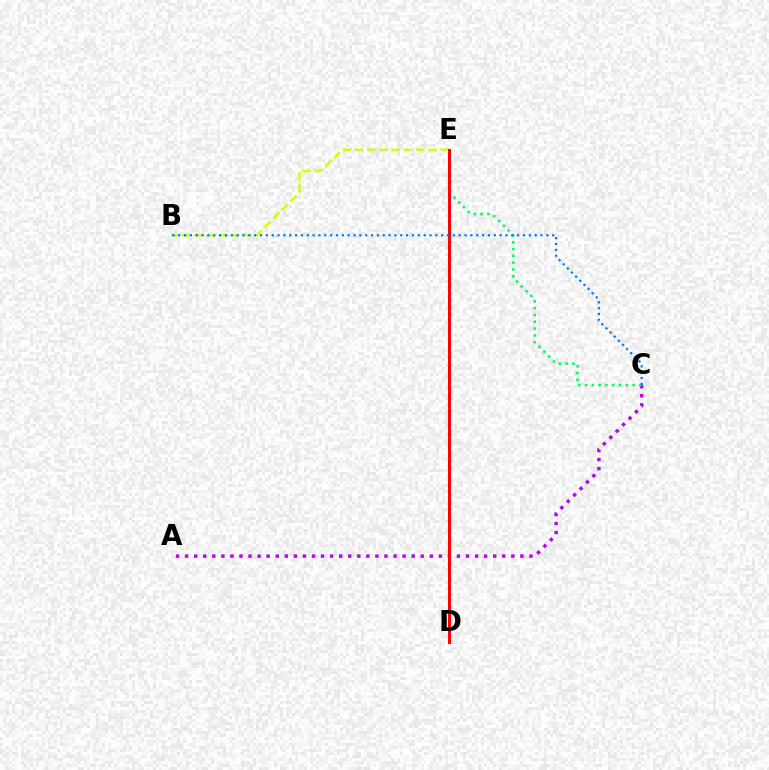{('B', 'E'): [{'color': '#d1ff00', 'line_style': 'dashed', 'thickness': 1.67}], ('A', 'C'): [{'color': '#b900ff', 'line_style': 'dotted', 'thickness': 2.46}], ('C', 'E'): [{'color': '#00ff5c', 'line_style': 'dotted', 'thickness': 1.85}], ('D', 'E'): [{'color': '#ff0000', 'line_style': 'solid', 'thickness': 2.14}], ('B', 'C'): [{'color': '#0074ff', 'line_style': 'dotted', 'thickness': 1.59}]}